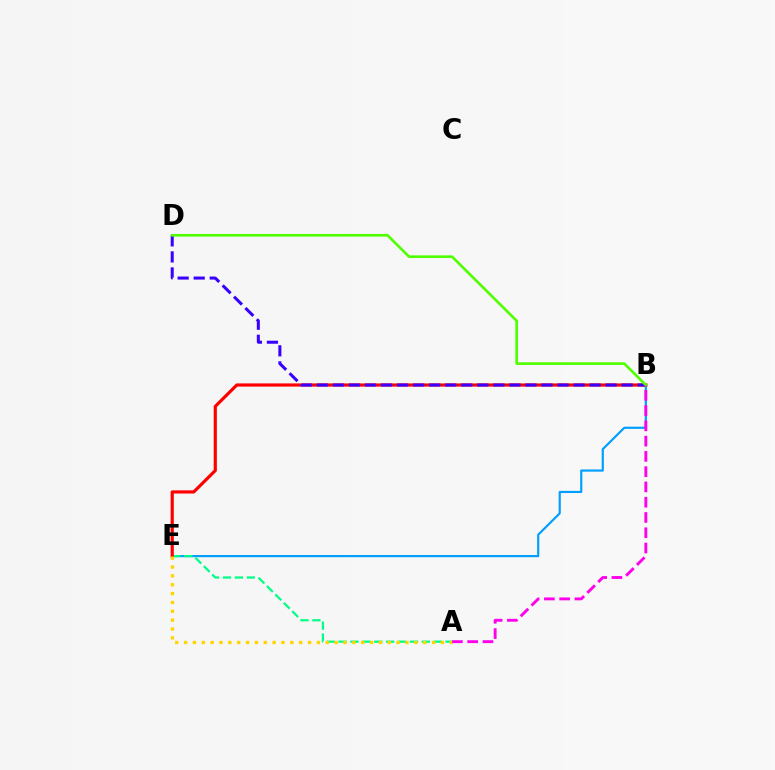{('B', 'E'): [{'color': '#009eff', 'line_style': 'solid', 'thickness': 1.56}, {'color': '#ff0000', 'line_style': 'solid', 'thickness': 2.29}], ('A', 'E'): [{'color': '#00ff86', 'line_style': 'dashed', 'thickness': 1.62}, {'color': '#ffd500', 'line_style': 'dotted', 'thickness': 2.41}], ('B', 'D'): [{'color': '#3700ff', 'line_style': 'dashed', 'thickness': 2.18}, {'color': '#4fff00', 'line_style': 'solid', 'thickness': 1.9}], ('A', 'B'): [{'color': '#ff00ed', 'line_style': 'dashed', 'thickness': 2.07}]}